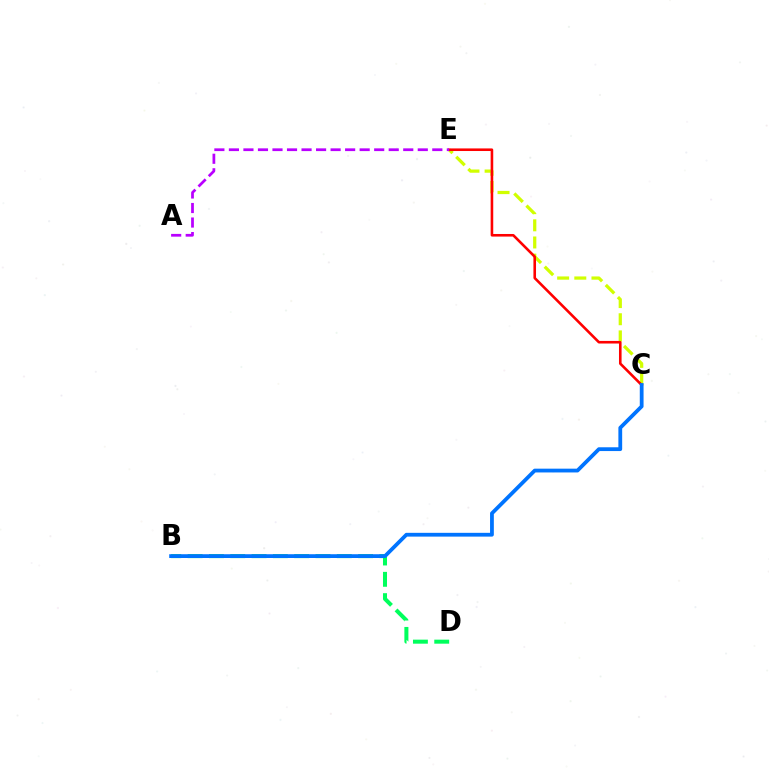{('C', 'E'): [{'color': '#d1ff00', 'line_style': 'dashed', 'thickness': 2.33}, {'color': '#ff0000', 'line_style': 'solid', 'thickness': 1.87}], ('B', 'D'): [{'color': '#00ff5c', 'line_style': 'dashed', 'thickness': 2.89}], ('B', 'C'): [{'color': '#0074ff', 'line_style': 'solid', 'thickness': 2.73}], ('A', 'E'): [{'color': '#b900ff', 'line_style': 'dashed', 'thickness': 1.97}]}